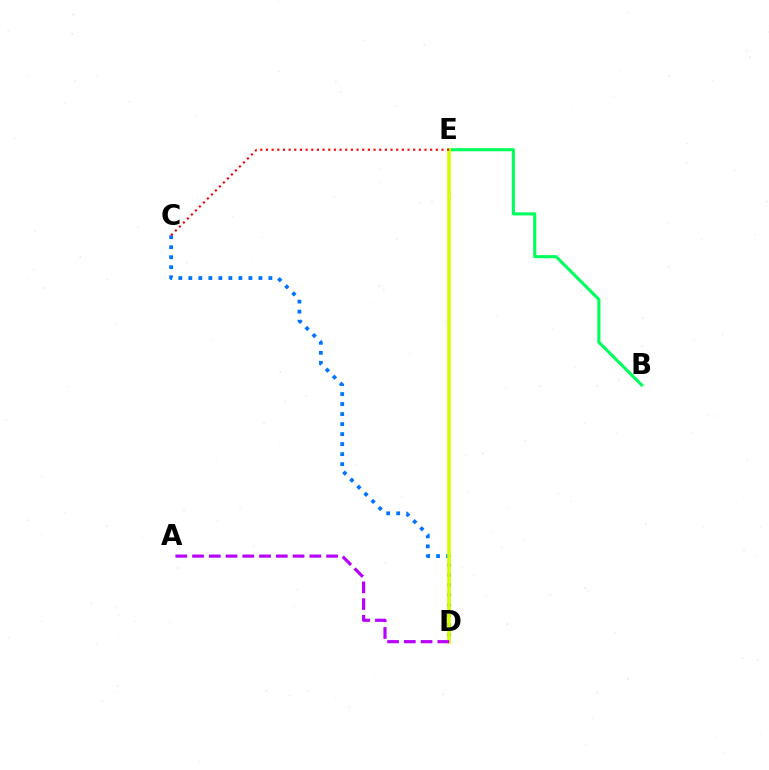{('B', 'E'): [{'color': '#00ff5c', 'line_style': 'solid', 'thickness': 2.23}], ('C', 'D'): [{'color': '#0074ff', 'line_style': 'dotted', 'thickness': 2.72}], ('D', 'E'): [{'color': '#d1ff00', 'line_style': 'solid', 'thickness': 2.63}], ('A', 'D'): [{'color': '#b900ff', 'line_style': 'dashed', 'thickness': 2.28}], ('C', 'E'): [{'color': '#ff0000', 'line_style': 'dotted', 'thickness': 1.54}]}